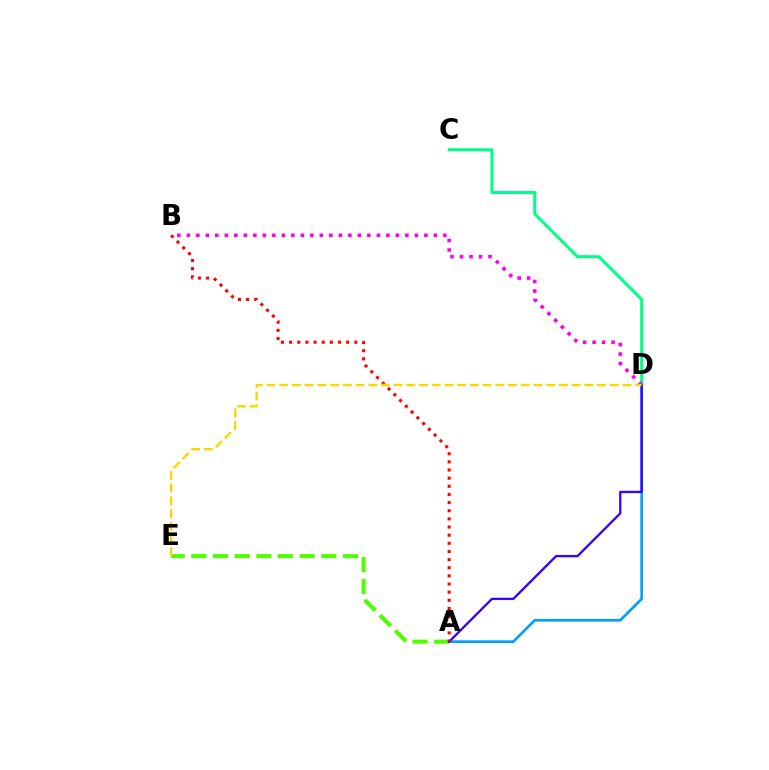{('C', 'D'): [{'color': '#00ff86', 'line_style': 'solid', 'thickness': 2.16}], ('B', 'D'): [{'color': '#ff00ed', 'line_style': 'dotted', 'thickness': 2.58}], ('A', 'E'): [{'color': '#4fff00', 'line_style': 'dashed', 'thickness': 2.94}], ('A', 'D'): [{'color': '#009eff', 'line_style': 'solid', 'thickness': 1.92}, {'color': '#3700ff', 'line_style': 'solid', 'thickness': 1.67}], ('A', 'B'): [{'color': '#ff0000', 'line_style': 'dotted', 'thickness': 2.21}], ('D', 'E'): [{'color': '#ffd500', 'line_style': 'dashed', 'thickness': 1.73}]}